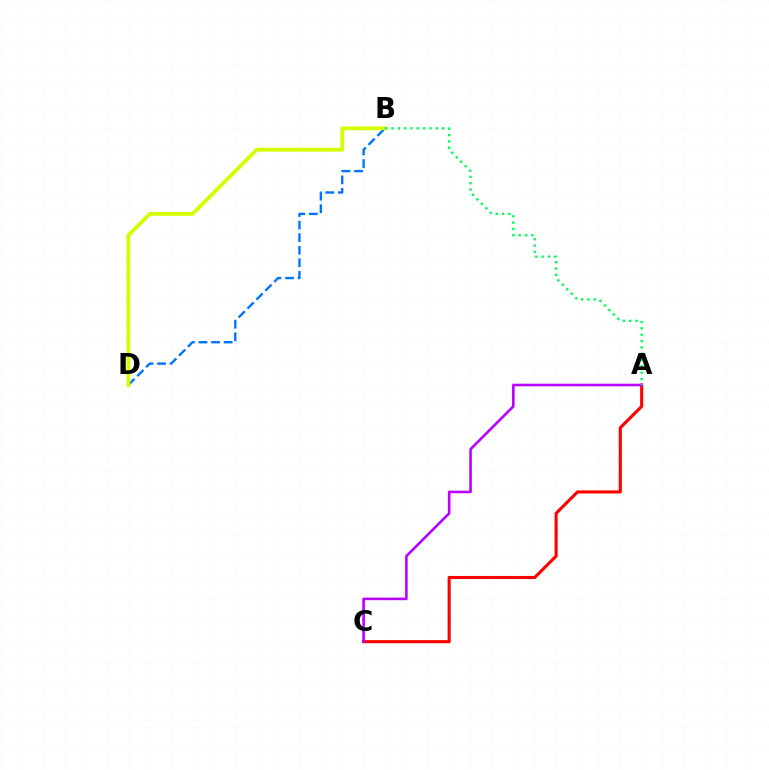{('A', 'C'): [{'color': '#ff0000', 'line_style': 'solid', 'thickness': 2.23}, {'color': '#b900ff', 'line_style': 'solid', 'thickness': 1.87}], ('B', 'D'): [{'color': '#0074ff', 'line_style': 'dashed', 'thickness': 1.71}, {'color': '#d1ff00', 'line_style': 'solid', 'thickness': 2.74}], ('A', 'B'): [{'color': '#00ff5c', 'line_style': 'dotted', 'thickness': 1.72}]}